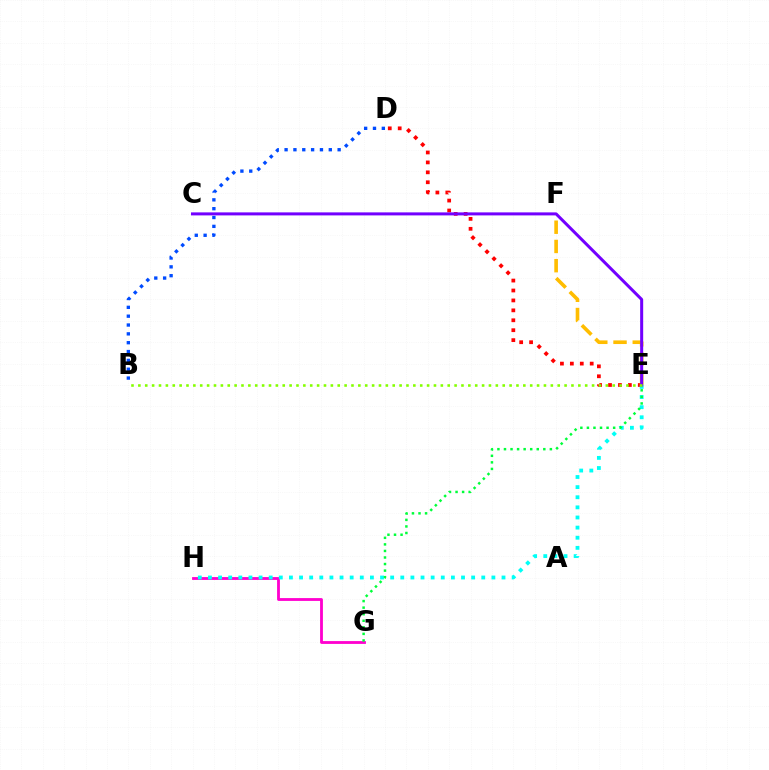{('G', 'H'): [{'color': '#ff00cf', 'line_style': 'solid', 'thickness': 2.03}], ('D', 'E'): [{'color': '#ff0000', 'line_style': 'dotted', 'thickness': 2.7}], ('E', 'F'): [{'color': '#ffbd00', 'line_style': 'dashed', 'thickness': 2.61}], ('B', 'D'): [{'color': '#004bff', 'line_style': 'dotted', 'thickness': 2.4}], ('E', 'H'): [{'color': '#00fff6', 'line_style': 'dotted', 'thickness': 2.75}], ('C', 'E'): [{'color': '#7200ff', 'line_style': 'solid', 'thickness': 2.17}], ('B', 'E'): [{'color': '#84ff00', 'line_style': 'dotted', 'thickness': 1.87}], ('E', 'G'): [{'color': '#00ff39', 'line_style': 'dotted', 'thickness': 1.78}]}